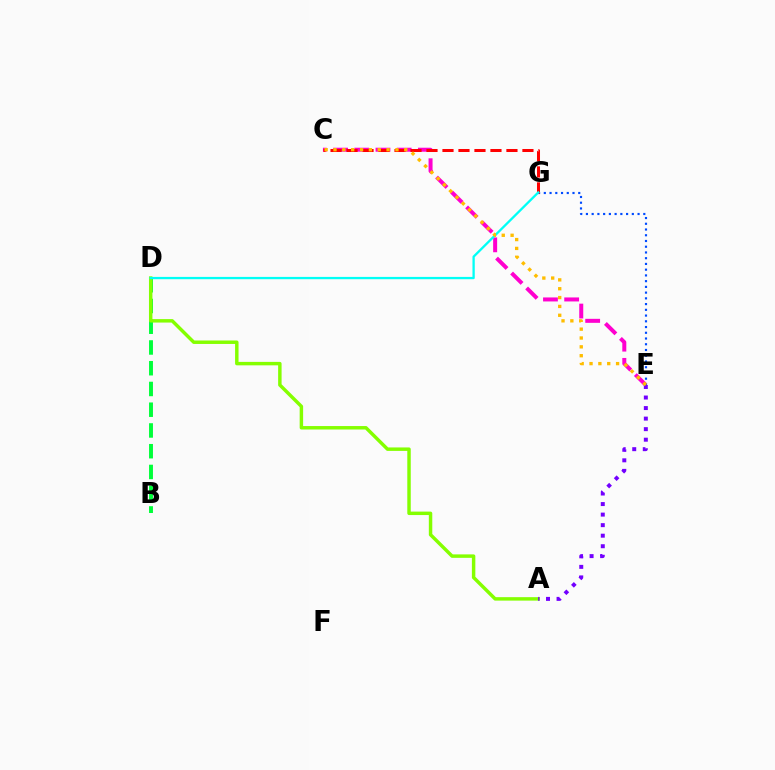{('B', 'D'): [{'color': '#00ff39', 'line_style': 'dashed', 'thickness': 2.82}], ('C', 'E'): [{'color': '#ff00cf', 'line_style': 'dashed', 'thickness': 2.88}, {'color': '#ffbd00', 'line_style': 'dotted', 'thickness': 2.4}], ('E', 'G'): [{'color': '#004bff', 'line_style': 'dotted', 'thickness': 1.56}], ('A', 'D'): [{'color': '#84ff00', 'line_style': 'solid', 'thickness': 2.49}], ('A', 'E'): [{'color': '#7200ff', 'line_style': 'dotted', 'thickness': 2.86}], ('C', 'G'): [{'color': '#ff0000', 'line_style': 'dashed', 'thickness': 2.17}], ('D', 'G'): [{'color': '#00fff6', 'line_style': 'solid', 'thickness': 1.66}]}